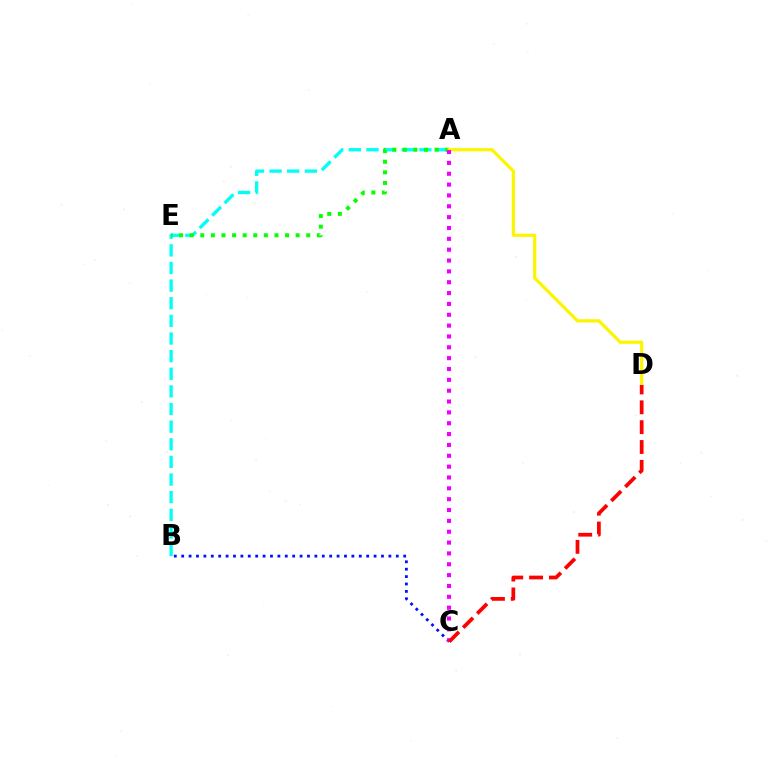{('A', 'B'): [{'color': '#00fff6', 'line_style': 'dashed', 'thickness': 2.39}], ('A', 'E'): [{'color': '#08ff00', 'line_style': 'dotted', 'thickness': 2.88}], ('B', 'C'): [{'color': '#0010ff', 'line_style': 'dotted', 'thickness': 2.01}], ('A', 'D'): [{'color': '#fcf500', 'line_style': 'solid', 'thickness': 2.32}], ('A', 'C'): [{'color': '#ee00ff', 'line_style': 'dotted', 'thickness': 2.95}], ('C', 'D'): [{'color': '#ff0000', 'line_style': 'dashed', 'thickness': 2.7}]}